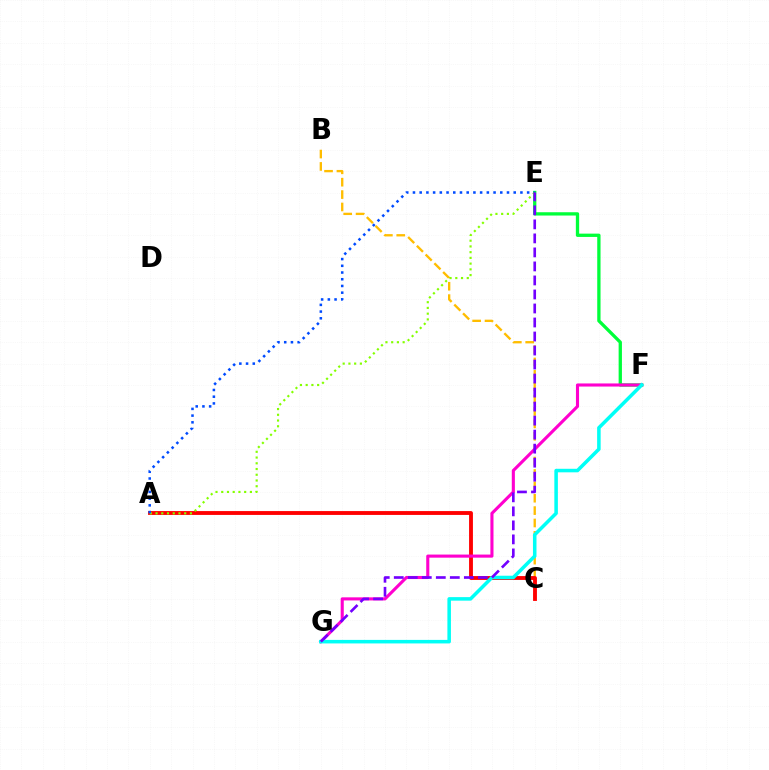{('B', 'C'): [{'color': '#ffbd00', 'line_style': 'dashed', 'thickness': 1.68}], ('A', 'C'): [{'color': '#ff0000', 'line_style': 'solid', 'thickness': 2.78}], ('E', 'F'): [{'color': '#00ff39', 'line_style': 'solid', 'thickness': 2.38}], ('F', 'G'): [{'color': '#ff00cf', 'line_style': 'solid', 'thickness': 2.23}, {'color': '#00fff6', 'line_style': 'solid', 'thickness': 2.55}], ('A', 'E'): [{'color': '#84ff00', 'line_style': 'dotted', 'thickness': 1.56}, {'color': '#004bff', 'line_style': 'dotted', 'thickness': 1.82}], ('E', 'G'): [{'color': '#7200ff', 'line_style': 'dashed', 'thickness': 1.9}]}